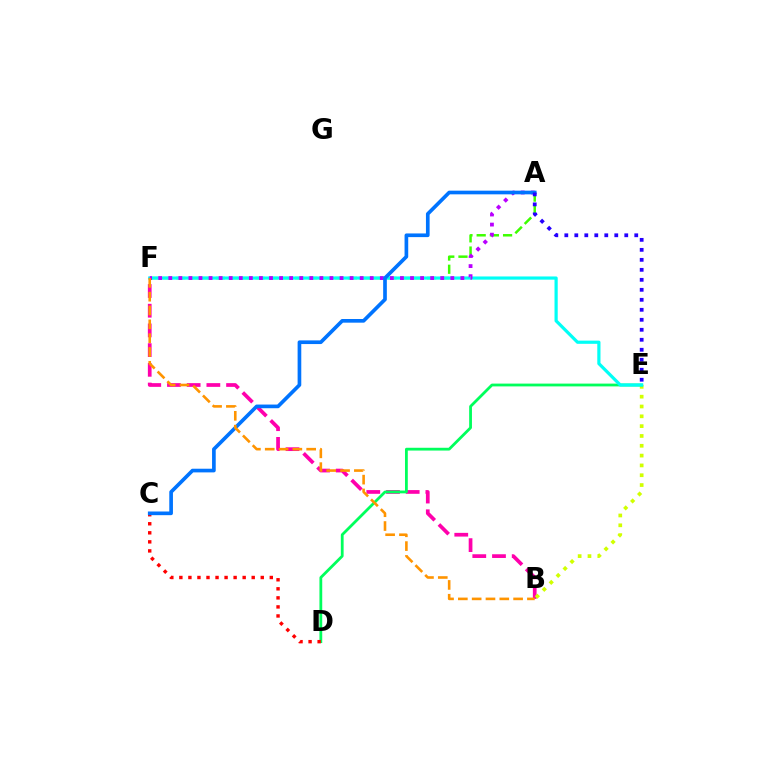{('B', 'F'): [{'color': '#ff00ac', 'line_style': 'dashed', 'thickness': 2.68}, {'color': '#ff9400', 'line_style': 'dashed', 'thickness': 1.88}], ('B', 'E'): [{'color': '#d1ff00', 'line_style': 'dotted', 'thickness': 2.67}], ('A', 'F'): [{'color': '#3dff00', 'line_style': 'dashed', 'thickness': 1.79}, {'color': '#b900ff', 'line_style': 'dotted', 'thickness': 2.74}], ('D', 'E'): [{'color': '#00ff5c', 'line_style': 'solid', 'thickness': 2.01}], ('C', 'D'): [{'color': '#ff0000', 'line_style': 'dotted', 'thickness': 2.46}], ('E', 'F'): [{'color': '#00fff6', 'line_style': 'solid', 'thickness': 2.3}], ('A', 'C'): [{'color': '#0074ff', 'line_style': 'solid', 'thickness': 2.64}], ('A', 'E'): [{'color': '#2500ff', 'line_style': 'dotted', 'thickness': 2.71}]}